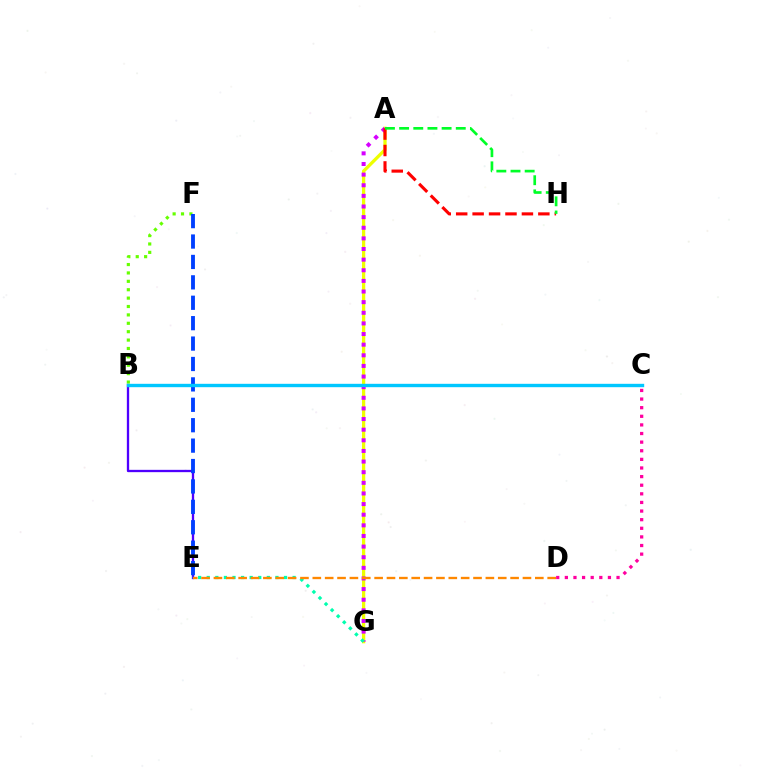{('A', 'G'): [{'color': '#eeff00', 'line_style': 'solid', 'thickness': 2.36}, {'color': '#d600ff', 'line_style': 'dotted', 'thickness': 2.89}], ('A', 'H'): [{'color': '#ff0000', 'line_style': 'dashed', 'thickness': 2.23}, {'color': '#00ff27', 'line_style': 'dashed', 'thickness': 1.92}], ('B', 'E'): [{'color': '#4f00ff', 'line_style': 'solid', 'thickness': 1.67}], ('B', 'F'): [{'color': '#66ff00', 'line_style': 'dotted', 'thickness': 2.28}], ('E', 'F'): [{'color': '#003fff', 'line_style': 'dashed', 'thickness': 2.77}], ('E', 'G'): [{'color': '#00ffaf', 'line_style': 'dotted', 'thickness': 2.33}], ('C', 'D'): [{'color': '#ff00a0', 'line_style': 'dotted', 'thickness': 2.34}], ('B', 'C'): [{'color': '#00c7ff', 'line_style': 'solid', 'thickness': 2.43}], ('D', 'E'): [{'color': '#ff8800', 'line_style': 'dashed', 'thickness': 1.68}]}